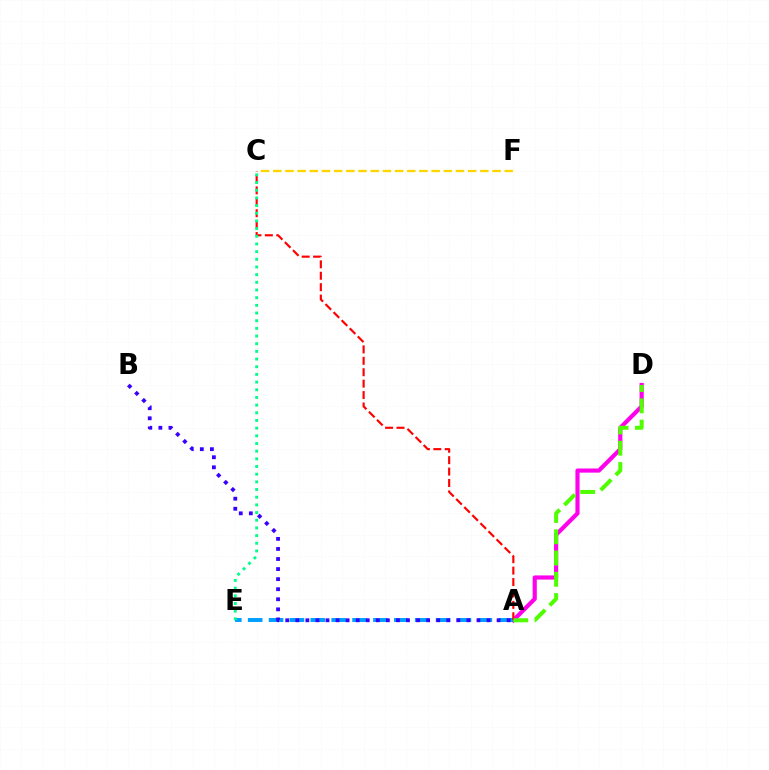{('C', 'F'): [{'color': '#ffd500', 'line_style': 'dashed', 'thickness': 1.66}], ('A', 'D'): [{'color': '#ff00ed', 'line_style': 'solid', 'thickness': 2.99}, {'color': '#4fff00', 'line_style': 'dashed', 'thickness': 2.89}], ('A', 'E'): [{'color': '#009eff', 'line_style': 'dashed', 'thickness': 2.84}], ('A', 'B'): [{'color': '#3700ff', 'line_style': 'dotted', 'thickness': 2.73}], ('A', 'C'): [{'color': '#ff0000', 'line_style': 'dashed', 'thickness': 1.55}], ('C', 'E'): [{'color': '#00ff86', 'line_style': 'dotted', 'thickness': 2.09}]}